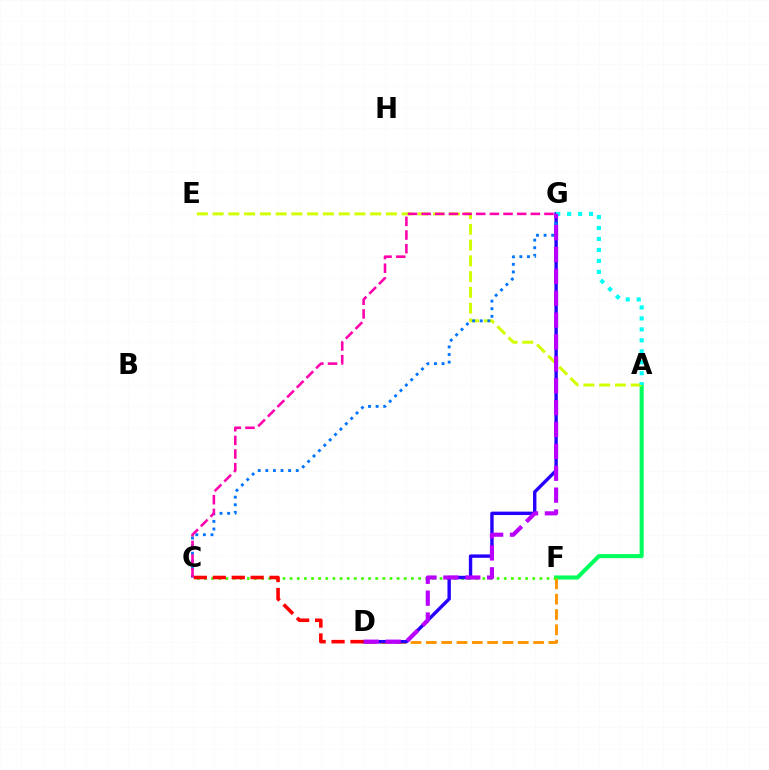{('A', 'F'): [{'color': '#00ff5c', 'line_style': 'solid', 'thickness': 2.94}], ('A', 'E'): [{'color': '#d1ff00', 'line_style': 'dashed', 'thickness': 2.14}], ('D', 'F'): [{'color': '#ff9400', 'line_style': 'dashed', 'thickness': 2.08}], ('C', 'F'): [{'color': '#3dff00', 'line_style': 'dotted', 'thickness': 1.94}], ('D', 'G'): [{'color': '#2500ff', 'line_style': 'solid', 'thickness': 2.44}, {'color': '#b900ff', 'line_style': 'dashed', 'thickness': 2.97}], ('C', 'G'): [{'color': '#0074ff', 'line_style': 'dotted', 'thickness': 2.07}, {'color': '#ff00ac', 'line_style': 'dashed', 'thickness': 1.85}], ('A', 'G'): [{'color': '#00fff6', 'line_style': 'dotted', 'thickness': 2.98}], ('C', 'D'): [{'color': '#ff0000', 'line_style': 'dashed', 'thickness': 2.57}]}